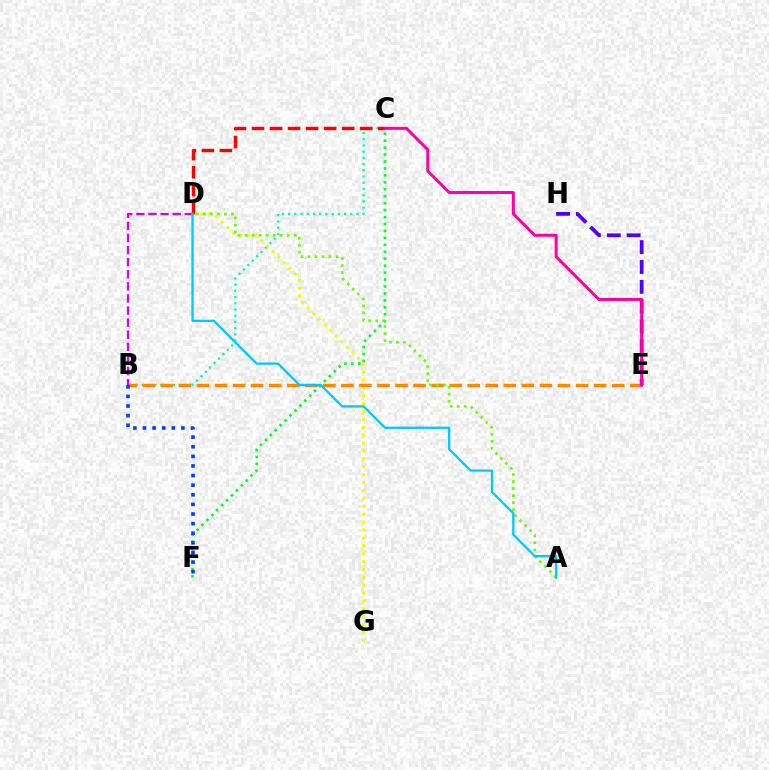{('B', 'C'): [{'color': '#00ffaf', 'line_style': 'dotted', 'thickness': 1.69}], ('D', 'G'): [{'color': '#eeff00', 'line_style': 'dotted', 'thickness': 2.14}], ('B', 'E'): [{'color': '#ff8800', 'line_style': 'dashed', 'thickness': 2.45}], ('E', 'H'): [{'color': '#4f00ff', 'line_style': 'dashed', 'thickness': 2.7}], ('C', 'F'): [{'color': '#00ff27', 'line_style': 'dotted', 'thickness': 1.89}], ('C', 'D'): [{'color': '#ff0000', 'line_style': 'dashed', 'thickness': 2.45}], ('A', 'D'): [{'color': '#66ff00', 'line_style': 'dotted', 'thickness': 1.91}, {'color': '#00c7ff', 'line_style': 'solid', 'thickness': 1.63}], ('B', 'F'): [{'color': '#003fff', 'line_style': 'dotted', 'thickness': 2.61}], ('B', 'D'): [{'color': '#d600ff', 'line_style': 'dashed', 'thickness': 1.64}], ('C', 'E'): [{'color': '#ff00a0', 'line_style': 'solid', 'thickness': 2.13}]}